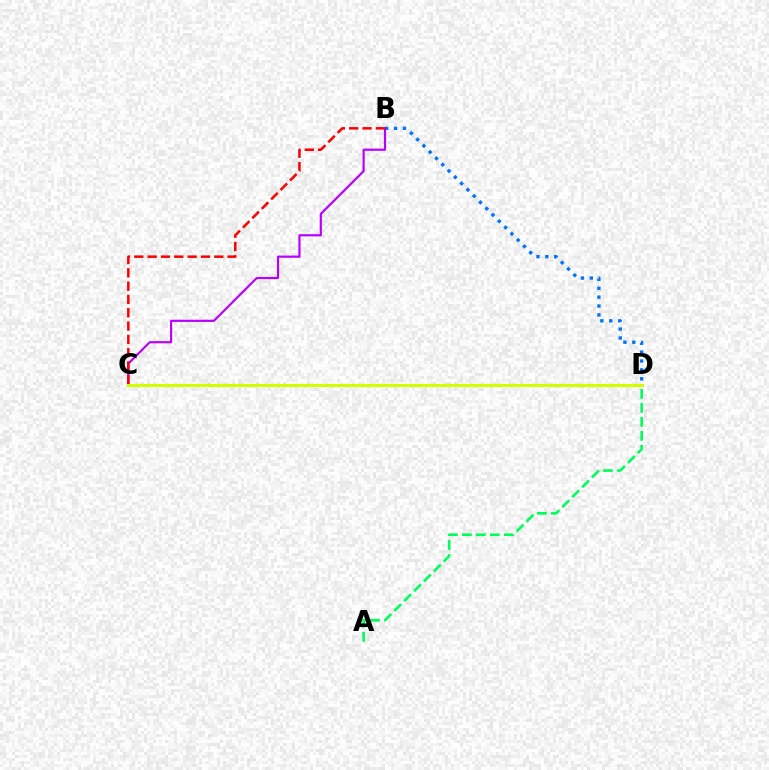{('B', 'D'): [{'color': '#0074ff', 'line_style': 'dotted', 'thickness': 2.41}], ('B', 'C'): [{'color': '#b900ff', 'line_style': 'solid', 'thickness': 1.57}, {'color': '#ff0000', 'line_style': 'dashed', 'thickness': 1.81}], ('C', 'D'): [{'color': '#d1ff00', 'line_style': 'solid', 'thickness': 2.22}], ('A', 'D'): [{'color': '#00ff5c', 'line_style': 'dashed', 'thickness': 1.9}]}